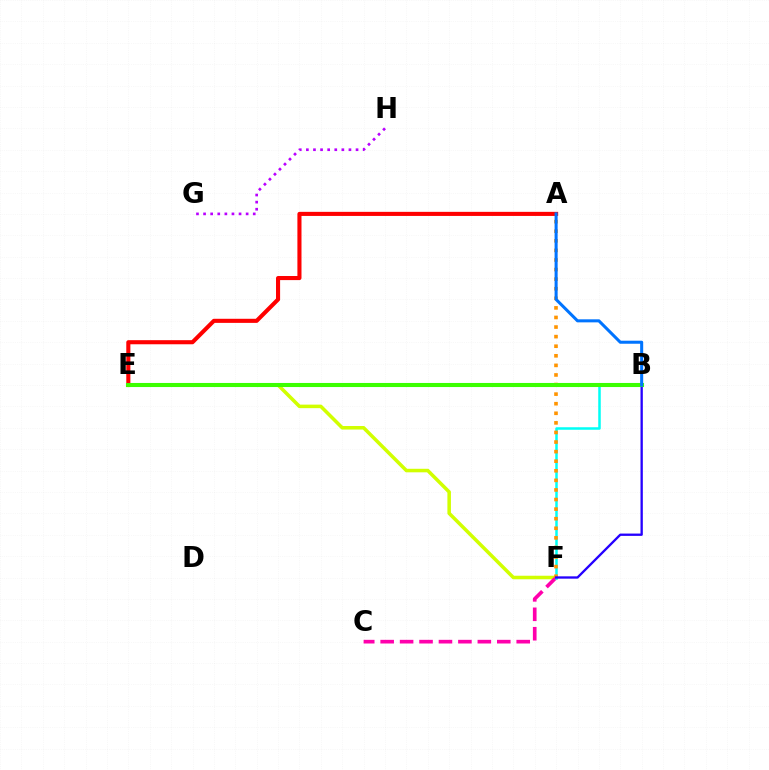{('E', 'F'): [{'color': '#d1ff00', 'line_style': 'solid', 'thickness': 2.54}], ('G', 'H'): [{'color': '#b900ff', 'line_style': 'dotted', 'thickness': 1.93}], ('C', 'F'): [{'color': '#ff00ac', 'line_style': 'dashed', 'thickness': 2.64}], ('B', 'F'): [{'color': '#00fff6', 'line_style': 'solid', 'thickness': 1.81}, {'color': '#2500ff', 'line_style': 'solid', 'thickness': 1.67}], ('B', 'E'): [{'color': '#00ff5c', 'line_style': 'solid', 'thickness': 2.94}, {'color': '#3dff00', 'line_style': 'solid', 'thickness': 2.82}], ('A', 'F'): [{'color': '#ff9400', 'line_style': 'dotted', 'thickness': 2.6}], ('A', 'E'): [{'color': '#ff0000', 'line_style': 'solid', 'thickness': 2.95}], ('A', 'B'): [{'color': '#0074ff', 'line_style': 'solid', 'thickness': 2.19}]}